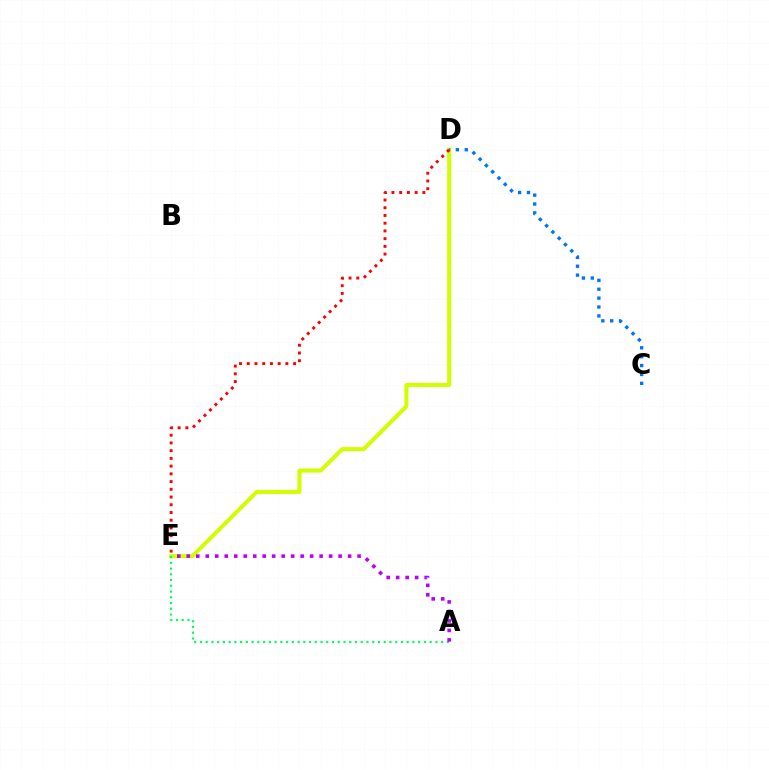{('D', 'E'): [{'color': '#d1ff00', 'line_style': 'solid', 'thickness': 2.92}, {'color': '#ff0000', 'line_style': 'dotted', 'thickness': 2.1}], ('A', 'E'): [{'color': '#00ff5c', 'line_style': 'dotted', 'thickness': 1.56}, {'color': '#b900ff', 'line_style': 'dotted', 'thickness': 2.58}], ('C', 'D'): [{'color': '#0074ff', 'line_style': 'dotted', 'thickness': 2.41}]}